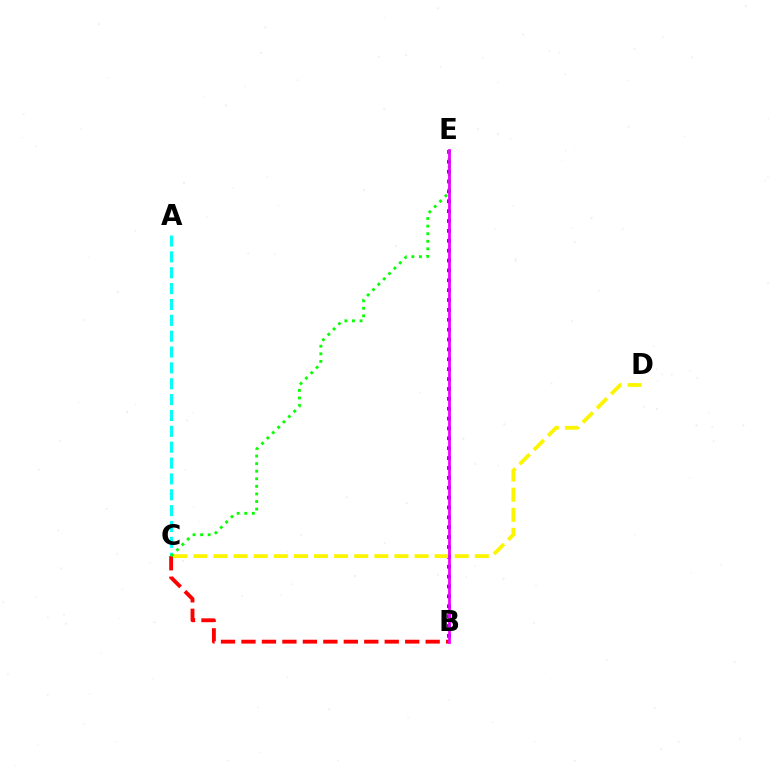{('A', 'C'): [{'color': '#00fff6', 'line_style': 'dashed', 'thickness': 2.15}], ('B', 'E'): [{'color': '#0010ff', 'line_style': 'dotted', 'thickness': 2.68}, {'color': '#ee00ff', 'line_style': 'solid', 'thickness': 1.99}], ('B', 'C'): [{'color': '#ff0000', 'line_style': 'dashed', 'thickness': 2.78}], ('C', 'D'): [{'color': '#fcf500', 'line_style': 'dashed', 'thickness': 2.73}], ('C', 'E'): [{'color': '#08ff00', 'line_style': 'dotted', 'thickness': 2.06}]}